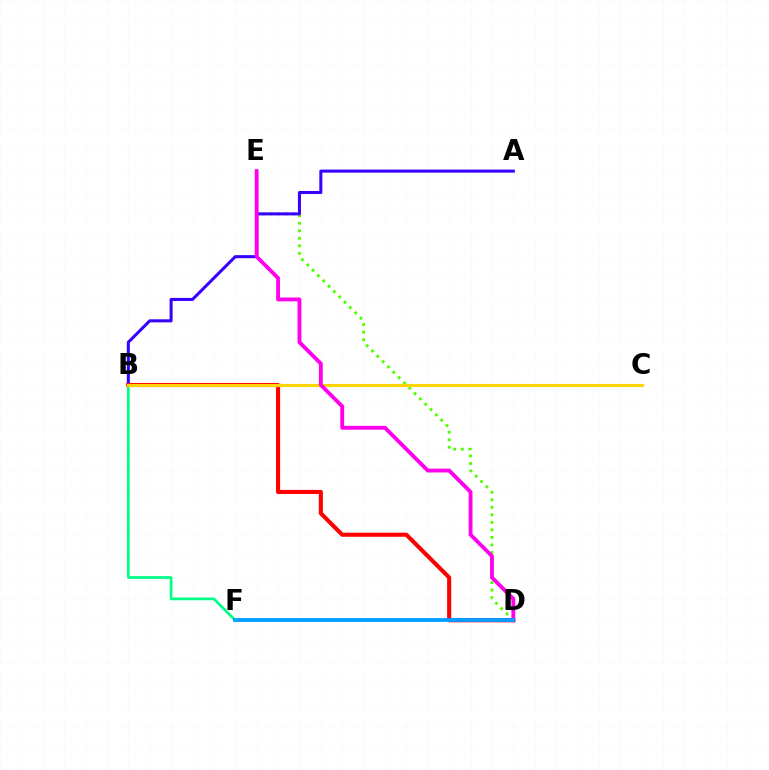{('D', 'E'): [{'color': '#4fff00', 'line_style': 'dotted', 'thickness': 2.04}, {'color': '#ff00ed', 'line_style': 'solid', 'thickness': 2.77}], ('B', 'F'): [{'color': '#00ff86', 'line_style': 'solid', 'thickness': 1.96}], ('A', 'B'): [{'color': '#3700ff', 'line_style': 'solid', 'thickness': 2.19}], ('B', 'D'): [{'color': '#ff0000', 'line_style': 'solid', 'thickness': 2.94}], ('B', 'C'): [{'color': '#ffd500', 'line_style': 'solid', 'thickness': 2.25}], ('D', 'F'): [{'color': '#009eff', 'line_style': 'solid', 'thickness': 2.75}]}